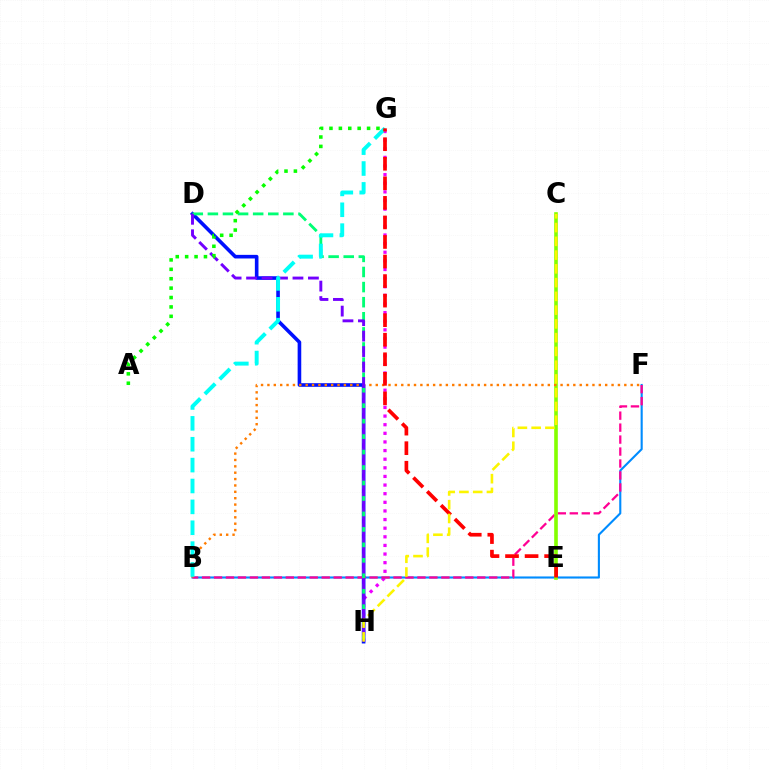{('G', 'H'): [{'color': '#ee00ff', 'line_style': 'dotted', 'thickness': 2.34}], ('D', 'H'): [{'color': '#0010ff', 'line_style': 'solid', 'thickness': 2.6}, {'color': '#00ff74', 'line_style': 'dashed', 'thickness': 2.05}, {'color': '#7200ff', 'line_style': 'dashed', 'thickness': 2.1}], ('B', 'F'): [{'color': '#008cff', 'line_style': 'solid', 'thickness': 1.52}, {'color': '#ff0094', 'line_style': 'dashed', 'thickness': 1.63}, {'color': '#ff7c00', 'line_style': 'dotted', 'thickness': 1.73}], ('C', 'E'): [{'color': '#84ff00', 'line_style': 'solid', 'thickness': 2.61}], ('B', 'G'): [{'color': '#00fff6', 'line_style': 'dashed', 'thickness': 2.84}], ('E', 'G'): [{'color': '#ff0000', 'line_style': 'dashed', 'thickness': 2.66}], ('A', 'G'): [{'color': '#08ff00', 'line_style': 'dotted', 'thickness': 2.55}], ('C', 'H'): [{'color': '#fcf500', 'line_style': 'dashed', 'thickness': 1.87}]}